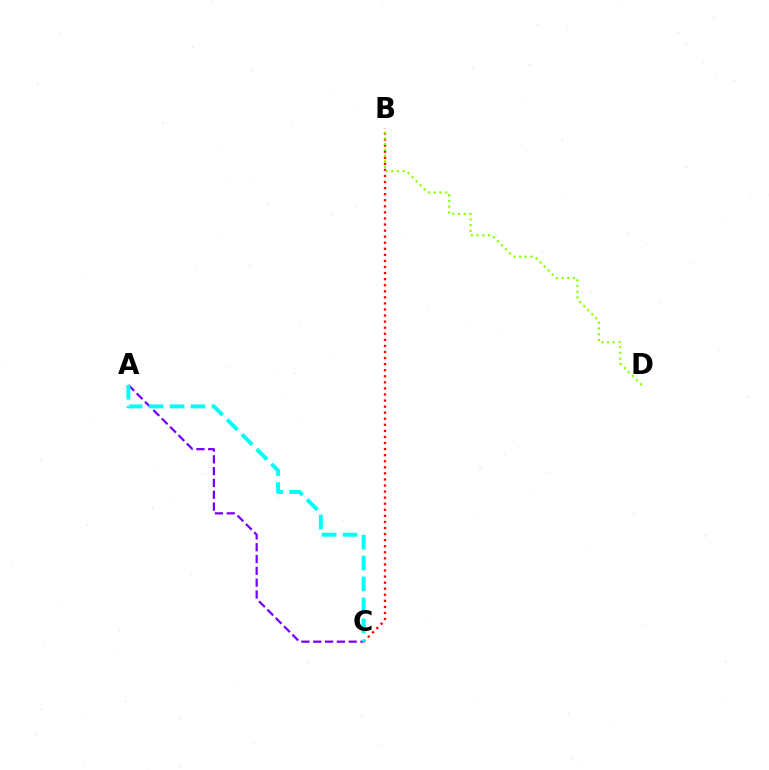{('B', 'C'): [{'color': '#ff0000', 'line_style': 'dotted', 'thickness': 1.65}], ('B', 'D'): [{'color': '#84ff00', 'line_style': 'dotted', 'thickness': 1.55}], ('A', 'C'): [{'color': '#7200ff', 'line_style': 'dashed', 'thickness': 1.61}, {'color': '#00fff6', 'line_style': 'dashed', 'thickness': 2.84}]}